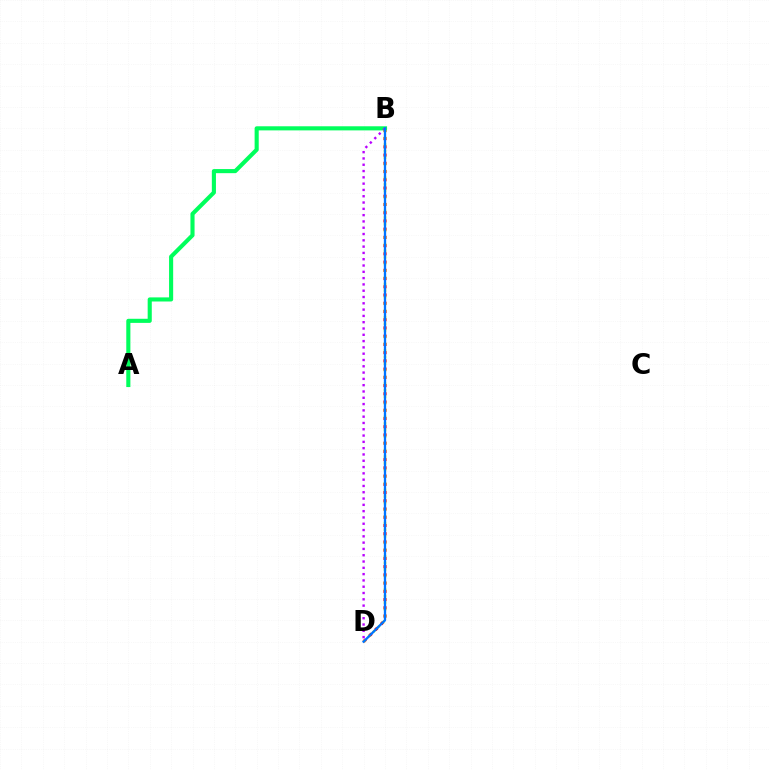{('B', 'D'): [{'color': '#ff0000', 'line_style': 'dotted', 'thickness': 2.24}, {'color': '#d1ff00', 'line_style': 'dotted', 'thickness': 1.8}, {'color': '#b900ff', 'line_style': 'dotted', 'thickness': 1.71}, {'color': '#0074ff', 'line_style': 'solid', 'thickness': 1.67}], ('A', 'B'): [{'color': '#00ff5c', 'line_style': 'solid', 'thickness': 2.96}]}